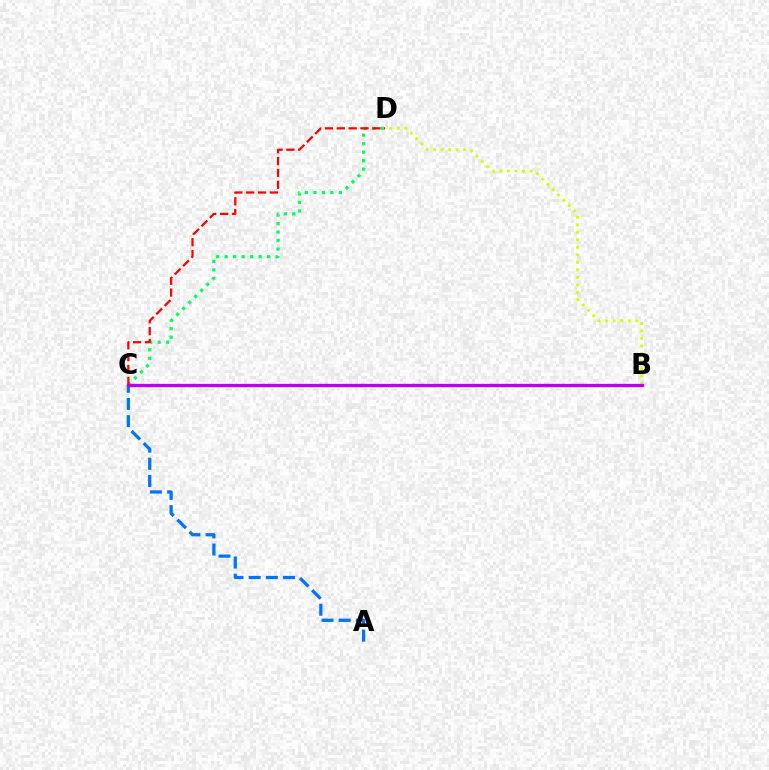{('A', 'C'): [{'color': '#0074ff', 'line_style': 'dashed', 'thickness': 2.33}], ('C', 'D'): [{'color': '#00ff5c', 'line_style': 'dotted', 'thickness': 2.31}, {'color': '#ff0000', 'line_style': 'dashed', 'thickness': 1.61}], ('B', 'D'): [{'color': '#d1ff00', 'line_style': 'dotted', 'thickness': 2.04}], ('B', 'C'): [{'color': '#b900ff', 'line_style': 'solid', 'thickness': 2.35}]}